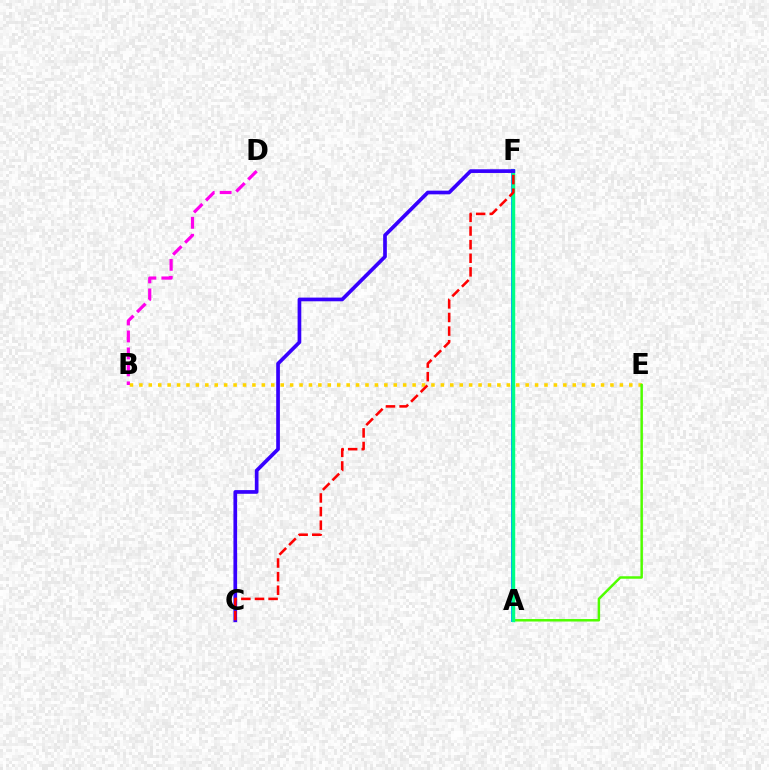{('A', 'F'): [{'color': '#009eff', 'line_style': 'solid', 'thickness': 2.8}, {'color': '#00ff86', 'line_style': 'solid', 'thickness': 2.48}], ('B', 'E'): [{'color': '#ffd500', 'line_style': 'dotted', 'thickness': 2.56}], ('A', 'E'): [{'color': '#4fff00', 'line_style': 'solid', 'thickness': 1.79}], ('B', 'D'): [{'color': '#ff00ed', 'line_style': 'dashed', 'thickness': 2.31}], ('C', 'F'): [{'color': '#3700ff', 'line_style': 'solid', 'thickness': 2.66}, {'color': '#ff0000', 'line_style': 'dashed', 'thickness': 1.85}]}